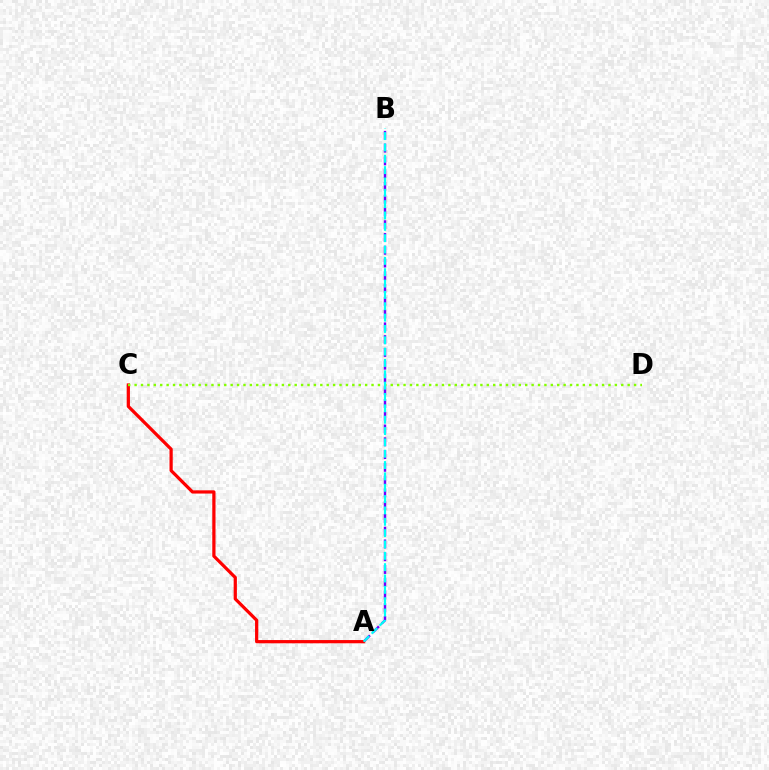{('A', 'B'): [{'color': '#7200ff', 'line_style': 'dashed', 'thickness': 1.73}, {'color': '#00fff6', 'line_style': 'dashed', 'thickness': 1.54}], ('A', 'C'): [{'color': '#ff0000', 'line_style': 'solid', 'thickness': 2.33}], ('C', 'D'): [{'color': '#84ff00', 'line_style': 'dotted', 'thickness': 1.74}]}